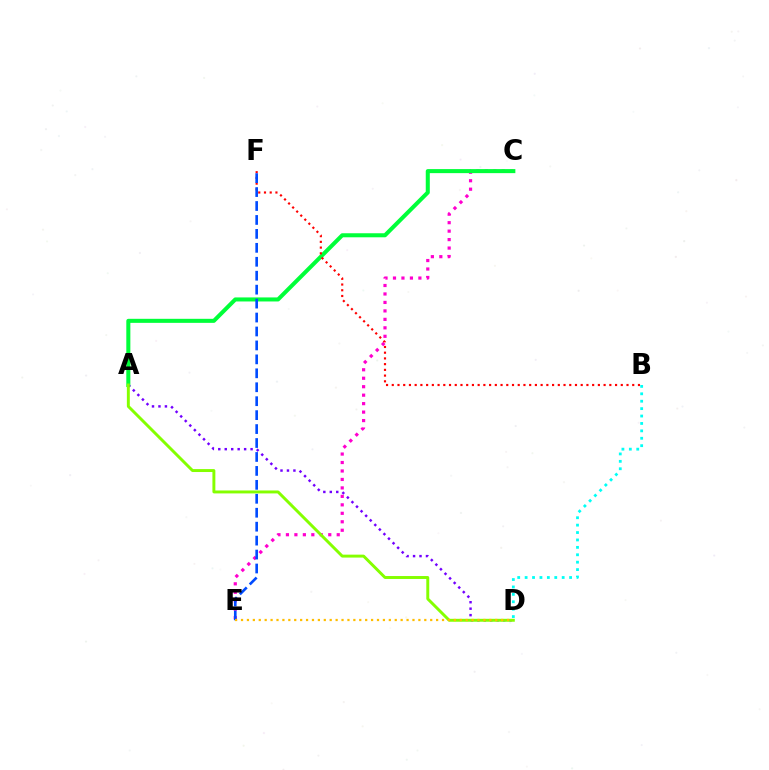{('C', 'E'): [{'color': '#ff00cf', 'line_style': 'dotted', 'thickness': 2.3}], ('A', 'C'): [{'color': '#00ff39', 'line_style': 'solid', 'thickness': 2.91}], ('B', 'F'): [{'color': '#ff0000', 'line_style': 'dotted', 'thickness': 1.56}], ('A', 'D'): [{'color': '#7200ff', 'line_style': 'dotted', 'thickness': 1.76}, {'color': '#84ff00', 'line_style': 'solid', 'thickness': 2.11}], ('E', 'F'): [{'color': '#004bff', 'line_style': 'dashed', 'thickness': 1.89}], ('D', 'E'): [{'color': '#ffbd00', 'line_style': 'dotted', 'thickness': 1.61}], ('B', 'D'): [{'color': '#00fff6', 'line_style': 'dotted', 'thickness': 2.01}]}